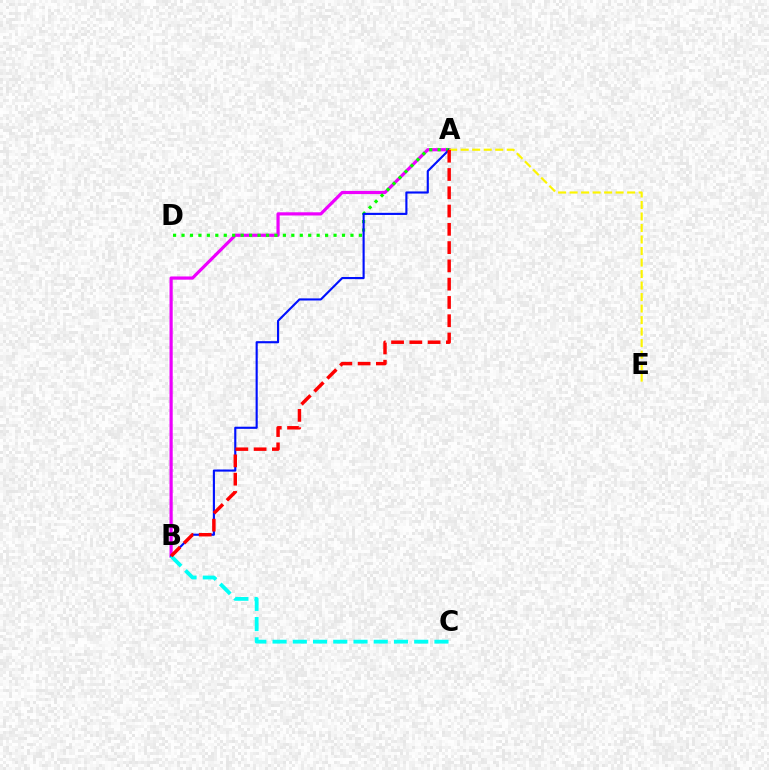{('A', 'B'): [{'color': '#ee00ff', 'line_style': 'solid', 'thickness': 2.3}, {'color': '#0010ff', 'line_style': 'solid', 'thickness': 1.53}, {'color': '#ff0000', 'line_style': 'dashed', 'thickness': 2.48}], ('A', 'D'): [{'color': '#08ff00', 'line_style': 'dotted', 'thickness': 2.29}], ('B', 'C'): [{'color': '#00fff6', 'line_style': 'dashed', 'thickness': 2.75}], ('A', 'E'): [{'color': '#fcf500', 'line_style': 'dashed', 'thickness': 1.56}]}